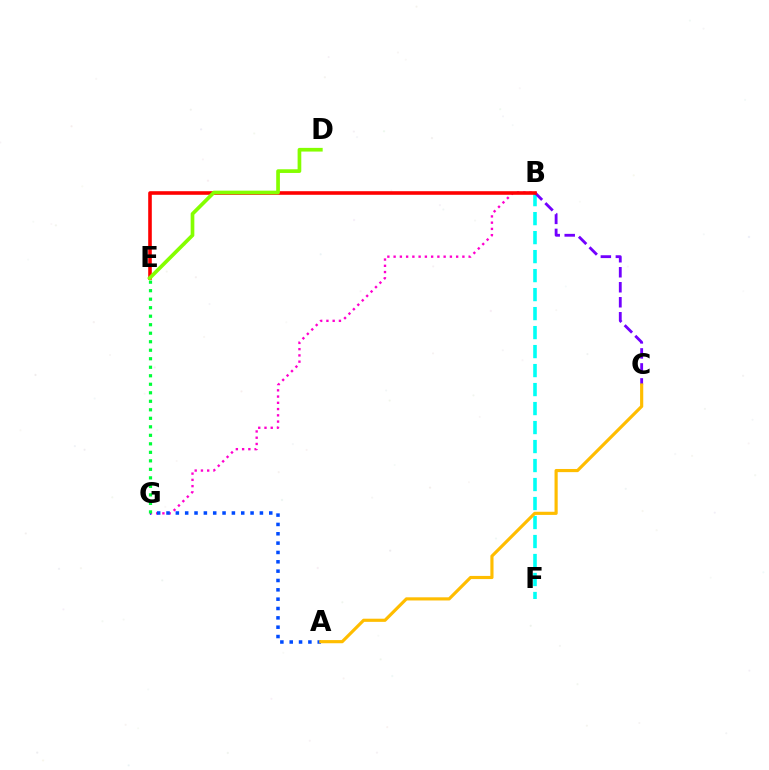{('B', 'G'): [{'color': '#ff00cf', 'line_style': 'dotted', 'thickness': 1.7}], ('B', 'F'): [{'color': '#00fff6', 'line_style': 'dashed', 'thickness': 2.58}], ('B', 'C'): [{'color': '#7200ff', 'line_style': 'dashed', 'thickness': 2.04}], ('A', 'G'): [{'color': '#004bff', 'line_style': 'dotted', 'thickness': 2.54}], ('B', 'E'): [{'color': '#ff0000', 'line_style': 'solid', 'thickness': 2.59}], ('E', 'G'): [{'color': '#00ff39', 'line_style': 'dotted', 'thickness': 2.31}], ('D', 'E'): [{'color': '#84ff00', 'line_style': 'solid', 'thickness': 2.65}], ('A', 'C'): [{'color': '#ffbd00', 'line_style': 'solid', 'thickness': 2.27}]}